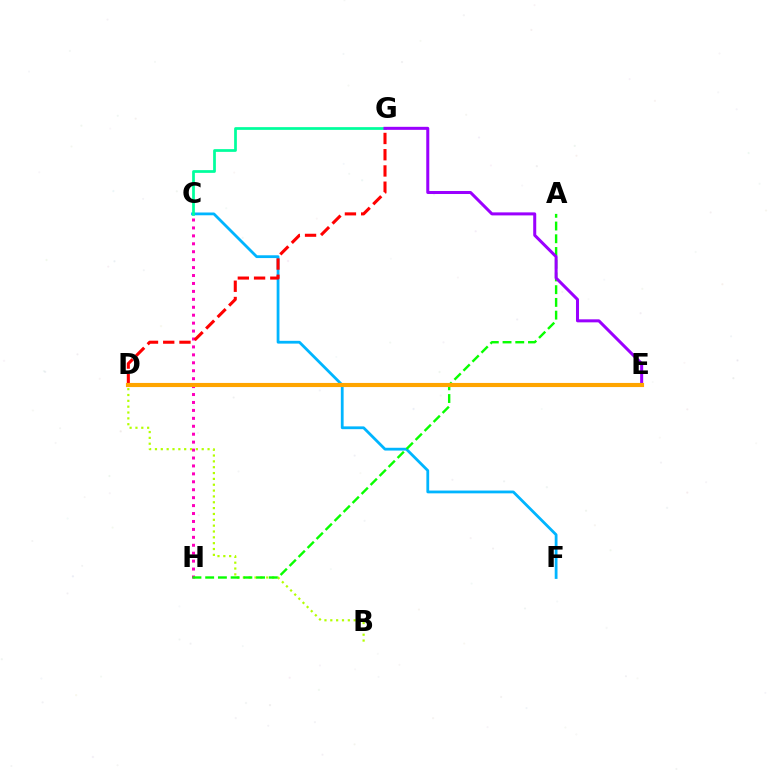{('C', 'H'): [{'color': '#ff00bd', 'line_style': 'dotted', 'thickness': 2.16}], ('C', 'F'): [{'color': '#00b5ff', 'line_style': 'solid', 'thickness': 2.01}], ('B', 'D'): [{'color': '#b3ff00', 'line_style': 'dotted', 'thickness': 1.59}], ('A', 'H'): [{'color': '#08ff00', 'line_style': 'dashed', 'thickness': 1.73}], ('D', 'G'): [{'color': '#ff0000', 'line_style': 'dashed', 'thickness': 2.21}], ('C', 'G'): [{'color': '#00ff9d', 'line_style': 'solid', 'thickness': 1.97}], ('D', 'E'): [{'color': '#0010ff', 'line_style': 'dashed', 'thickness': 2.54}, {'color': '#ffa500', 'line_style': 'solid', 'thickness': 2.96}], ('E', 'G'): [{'color': '#9b00ff', 'line_style': 'solid', 'thickness': 2.18}]}